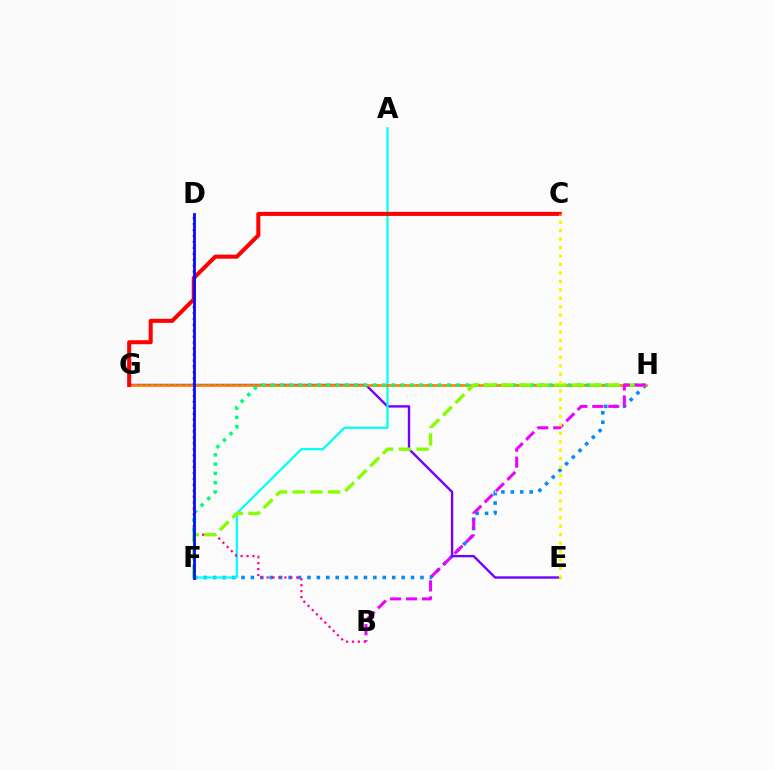{('F', 'H'): [{'color': '#008cff', 'line_style': 'dotted', 'thickness': 2.56}, {'color': '#00ff74', 'line_style': 'dotted', 'thickness': 2.52}, {'color': '#84ff00', 'line_style': 'dashed', 'thickness': 2.4}], ('E', 'G'): [{'color': '#7200ff', 'line_style': 'solid', 'thickness': 1.71}], ('G', 'H'): [{'color': '#08ff00', 'line_style': 'dotted', 'thickness': 1.53}, {'color': '#ff7c00', 'line_style': 'solid', 'thickness': 1.83}], ('A', 'F'): [{'color': '#00fff6', 'line_style': 'solid', 'thickness': 1.6}], ('B', 'D'): [{'color': '#ff0094', 'line_style': 'dotted', 'thickness': 1.61}], ('C', 'G'): [{'color': '#ff0000', 'line_style': 'solid', 'thickness': 2.91}], ('B', 'H'): [{'color': '#ee00ff', 'line_style': 'dashed', 'thickness': 2.17}], ('C', 'E'): [{'color': '#fcf500', 'line_style': 'dotted', 'thickness': 2.29}], ('D', 'F'): [{'color': '#0010ff', 'line_style': 'solid', 'thickness': 2.03}]}